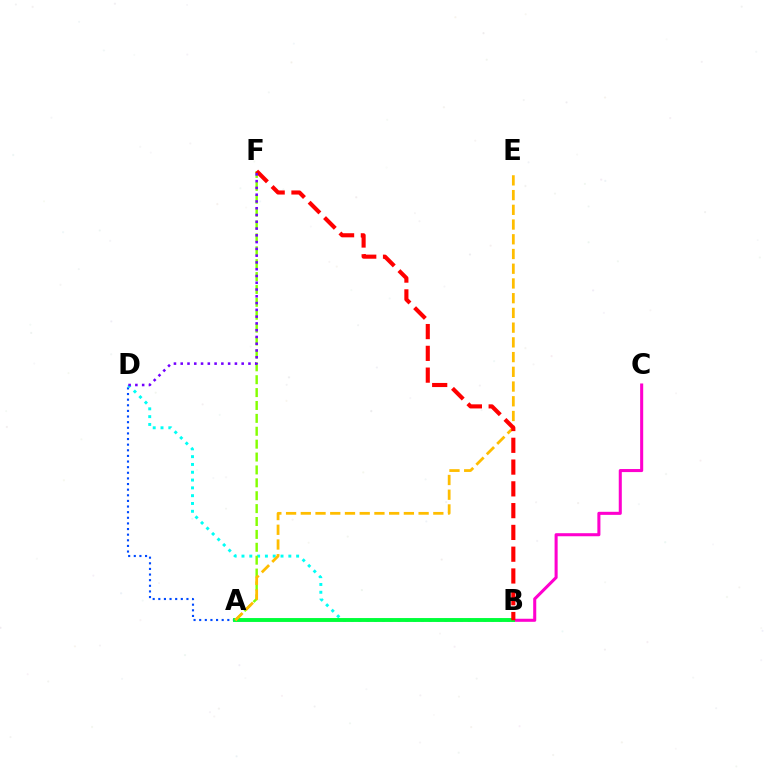{('A', 'D'): [{'color': '#004bff', 'line_style': 'dotted', 'thickness': 1.53}], ('B', 'C'): [{'color': '#ff00cf', 'line_style': 'solid', 'thickness': 2.2}], ('B', 'D'): [{'color': '#00fff6', 'line_style': 'dotted', 'thickness': 2.12}], ('A', 'F'): [{'color': '#84ff00', 'line_style': 'dashed', 'thickness': 1.75}], ('A', 'B'): [{'color': '#00ff39', 'line_style': 'solid', 'thickness': 2.81}], ('A', 'E'): [{'color': '#ffbd00', 'line_style': 'dashed', 'thickness': 2.0}], ('B', 'F'): [{'color': '#ff0000', 'line_style': 'dashed', 'thickness': 2.96}], ('D', 'F'): [{'color': '#7200ff', 'line_style': 'dotted', 'thickness': 1.84}]}